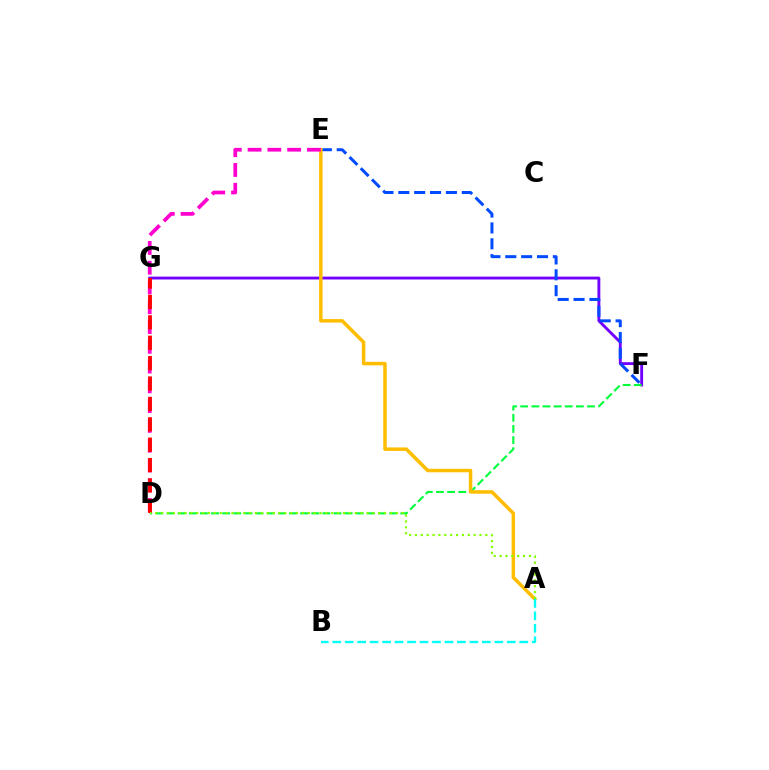{('F', 'G'): [{'color': '#7200ff', 'line_style': 'solid', 'thickness': 2.06}], ('D', 'F'): [{'color': '#00ff39', 'line_style': 'dashed', 'thickness': 1.51}], ('E', 'F'): [{'color': '#004bff', 'line_style': 'dashed', 'thickness': 2.15}], ('A', 'E'): [{'color': '#ffbd00', 'line_style': 'solid', 'thickness': 2.51}], ('D', 'E'): [{'color': '#ff00cf', 'line_style': 'dashed', 'thickness': 2.69}], ('D', 'G'): [{'color': '#ff0000', 'line_style': 'dashed', 'thickness': 2.77}], ('A', 'D'): [{'color': '#84ff00', 'line_style': 'dotted', 'thickness': 1.59}], ('A', 'B'): [{'color': '#00fff6', 'line_style': 'dashed', 'thickness': 1.69}]}